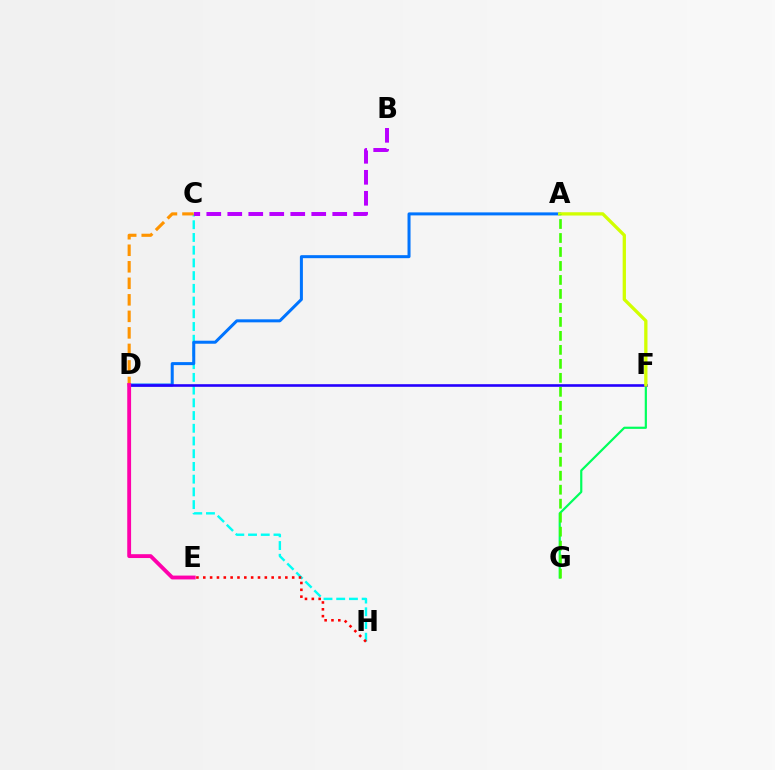{('C', 'H'): [{'color': '#00fff6', 'line_style': 'dashed', 'thickness': 1.73}], ('E', 'H'): [{'color': '#ff0000', 'line_style': 'dotted', 'thickness': 1.86}], ('A', 'D'): [{'color': '#0074ff', 'line_style': 'solid', 'thickness': 2.17}], ('F', 'G'): [{'color': '#00ff5c', 'line_style': 'solid', 'thickness': 1.58}], ('D', 'F'): [{'color': '#2500ff', 'line_style': 'solid', 'thickness': 1.88}], ('C', 'D'): [{'color': '#ff9400', 'line_style': 'dashed', 'thickness': 2.24}], ('B', 'C'): [{'color': '#b900ff', 'line_style': 'dashed', 'thickness': 2.85}], ('D', 'E'): [{'color': '#ff00ac', 'line_style': 'solid', 'thickness': 2.77}], ('A', 'F'): [{'color': '#d1ff00', 'line_style': 'solid', 'thickness': 2.37}], ('A', 'G'): [{'color': '#3dff00', 'line_style': 'dashed', 'thickness': 1.9}]}